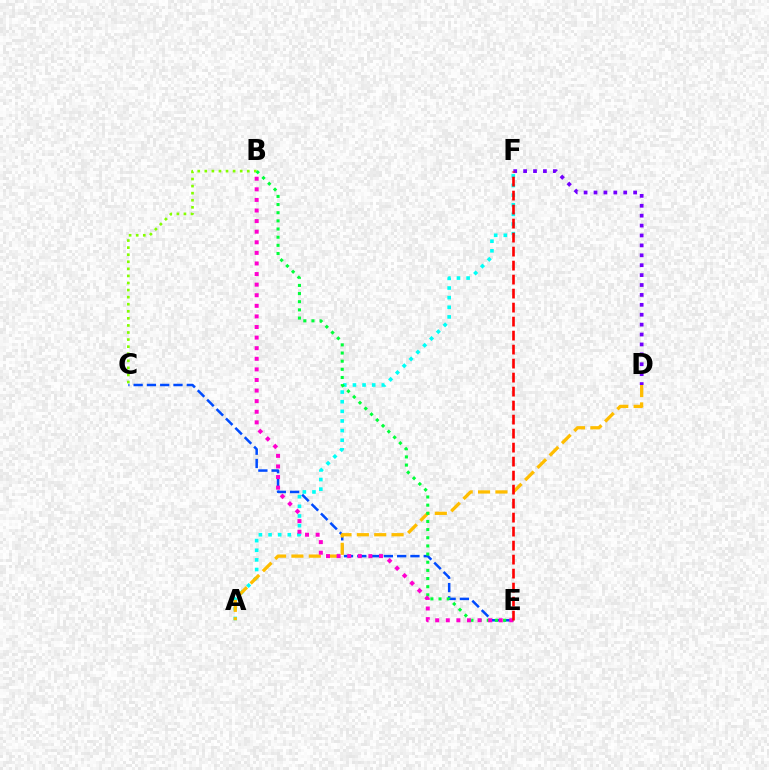{('A', 'F'): [{'color': '#00fff6', 'line_style': 'dotted', 'thickness': 2.62}], ('B', 'C'): [{'color': '#84ff00', 'line_style': 'dotted', 'thickness': 1.92}], ('C', 'E'): [{'color': '#004bff', 'line_style': 'dashed', 'thickness': 1.8}], ('A', 'D'): [{'color': '#ffbd00', 'line_style': 'dashed', 'thickness': 2.36}], ('B', 'E'): [{'color': '#00ff39', 'line_style': 'dotted', 'thickness': 2.22}, {'color': '#ff00cf', 'line_style': 'dotted', 'thickness': 2.88}], ('D', 'F'): [{'color': '#7200ff', 'line_style': 'dotted', 'thickness': 2.69}], ('E', 'F'): [{'color': '#ff0000', 'line_style': 'dashed', 'thickness': 1.9}]}